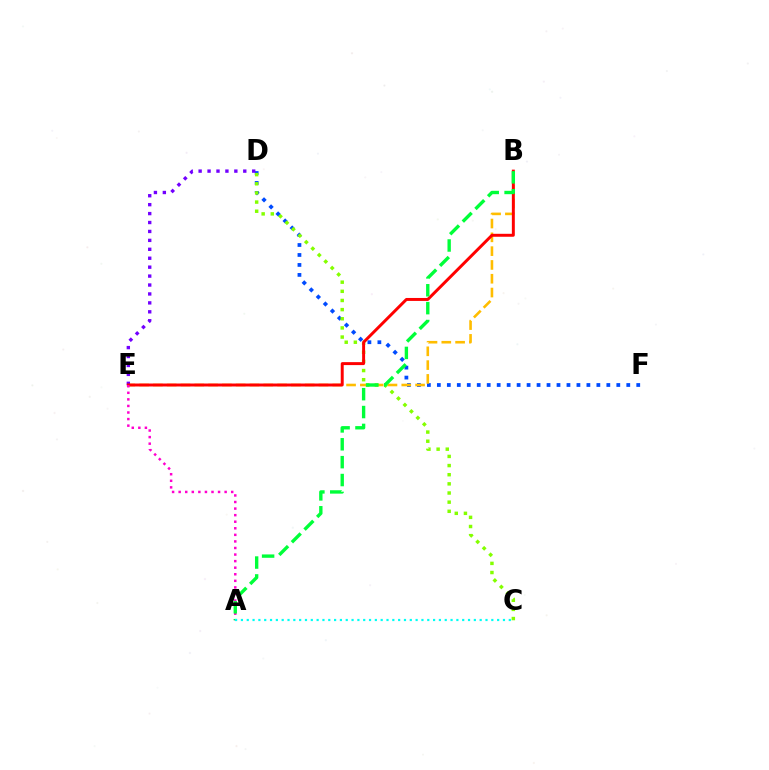{('D', 'F'): [{'color': '#004bff', 'line_style': 'dotted', 'thickness': 2.71}], ('B', 'E'): [{'color': '#ffbd00', 'line_style': 'dashed', 'thickness': 1.87}, {'color': '#ff0000', 'line_style': 'solid', 'thickness': 2.13}], ('D', 'E'): [{'color': '#7200ff', 'line_style': 'dotted', 'thickness': 2.43}], ('C', 'D'): [{'color': '#84ff00', 'line_style': 'dotted', 'thickness': 2.49}], ('A', 'E'): [{'color': '#ff00cf', 'line_style': 'dotted', 'thickness': 1.78}], ('A', 'B'): [{'color': '#00ff39', 'line_style': 'dashed', 'thickness': 2.43}], ('A', 'C'): [{'color': '#00fff6', 'line_style': 'dotted', 'thickness': 1.58}]}